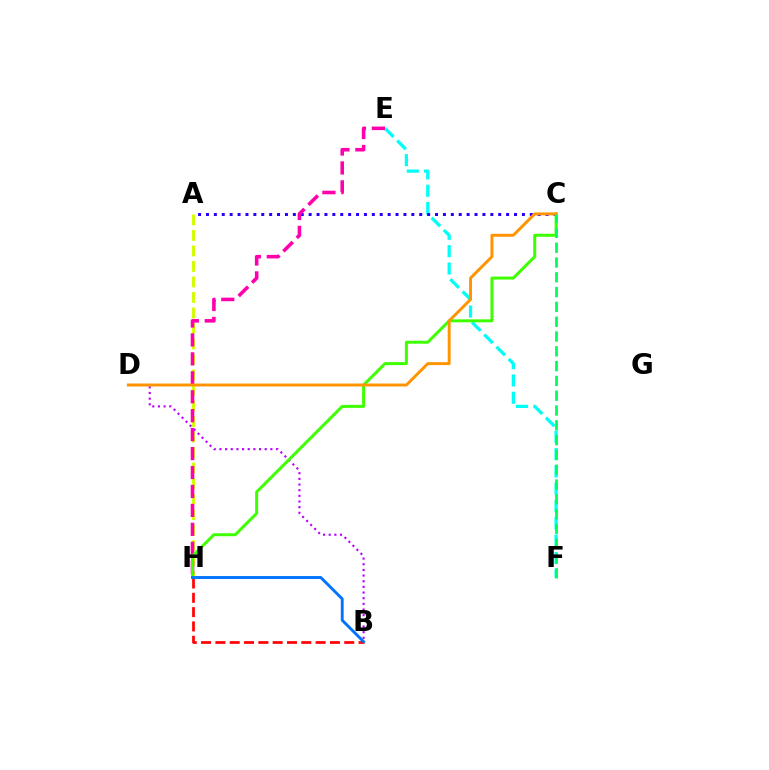{('E', 'F'): [{'color': '#00fff6', 'line_style': 'dashed', 'thickness': 2.35}], ('B', 'D'): [{'color': '#b900ff', 'line_style': 'dotted', 'thickness': 1.54}], ('A', 'C'): [{'color': '#2500ff', 'line_style': 'dotted', 'thickness': 2.15}], ('A', 'H'): [{'color': '#d1ff00', 'line_style': 'dashed', 'thickness': 2.11}], ('B', 'H'): [{'color': '#ff0000', 'line_style': 'dashed', 'thickness': 1.94}, {'color': '#0074ff', 'line_style': 'solid', 'thickness': 2.08}], ('E', 'H'): [{'color': '#ff00ac', 'line_style': 'dashed', 'thickness': 2.57}], ('C', 'H'): [{'color': '#3dff00', 'line_style': 'solid', 'thickness': 2.14}], ('C', 'D'): [{'color': '#ff9400', 'line_style': 'solid', 'thickness': 2.11}], ('C', 'F'): [{'color': '#00ff5c', 'line_style': 'dashed', 'thickness': 2.01}]}